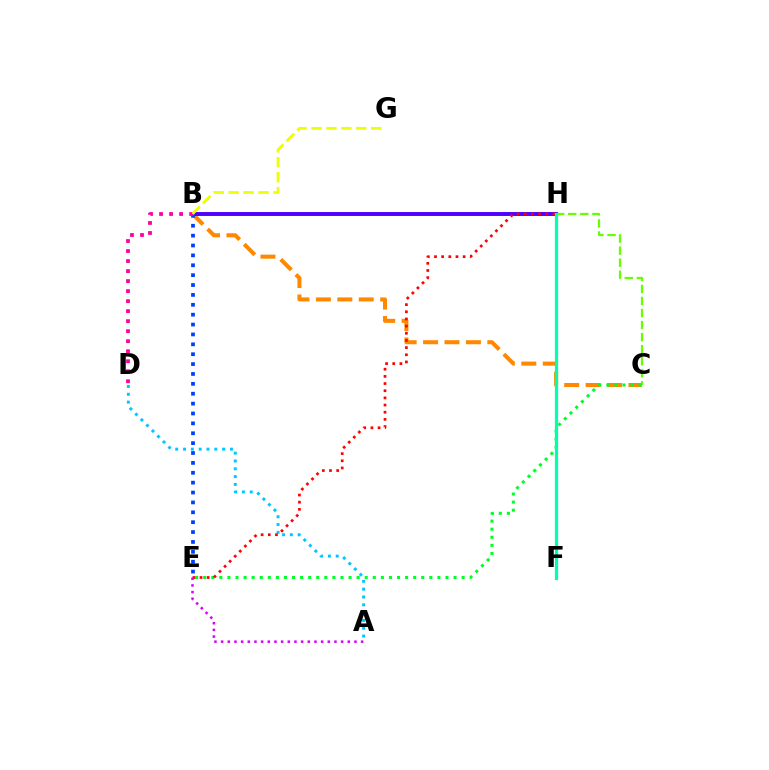{('B', 'C'): [{'color': '#ff8800', 'line_style': 'dashed', 'thickness': 2.91}], ('C', 'H'): [{'color': '#66ff00', 'line_style': 'dashed', 'thickness': 1.64}], ('C', 'E'): [{'color': '#00ff27', 'line_style': 'dotted', 'thickness': 2.19}], ('B', 'H'): [{'color': '#4f00ff', 'line_style': 'solid', 'thickness': 2.83}], ('B', 'E'): [{'color': '#003fff', 'line_style': 'dotted', 'thickness': 2.68}], ('A', 'D'): [{'color': '#00c7ff', 'line_style': 'dotted', 'thickness': 2.12}], ('E', 'H'): [{'color': '#ff0000', 'line_style': 'dotted', 'thickness': 1.95}], ('B', 'D'): [{'color': '#ff00a0', 'line_style': 'dotted', 'thickness': 2.72}], ('A', 'E'): [{'color': '#d600ff', 'line_style': 'dotted', 'thickness': 1.81}], ('F', 'H'): [{'color': '#00ffaf', 'line_style': 'solid', 'thickness': 2.33}], ('B', 'G'): [{'color': '#eeff00', 'line_style': 'dashed', 'thickness': 2.03}]}